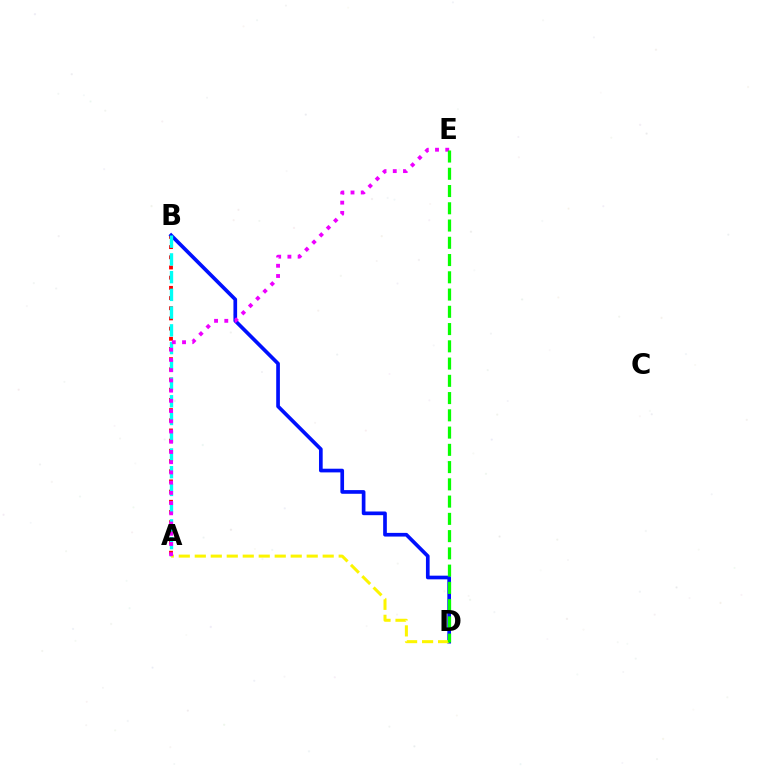{('A', 'B'): [{'color': '#ff0000', 'line_style': 'dotted', 'thickness': 2.77}, {'color': '#00fff6', 'line_style': 'dashed', 'thickness': 2.41}], ('B', 'D'): [{'color': '#0010ff', 'line_style': 'solid', 'thickness': 2.65}], ('A', 'D'): [{'color': '#fcf500', 'line_style': 'dashed', 'thickness': 2.17}], ('A', 'E'): [{'color': '#ee00ff', 'line_style': 'dotted', 'thickness': 2.78}], ('D', 'E'): [{'color': '#08ff00', 'line_style': 'dashed', 'thickness': 2.34}]}